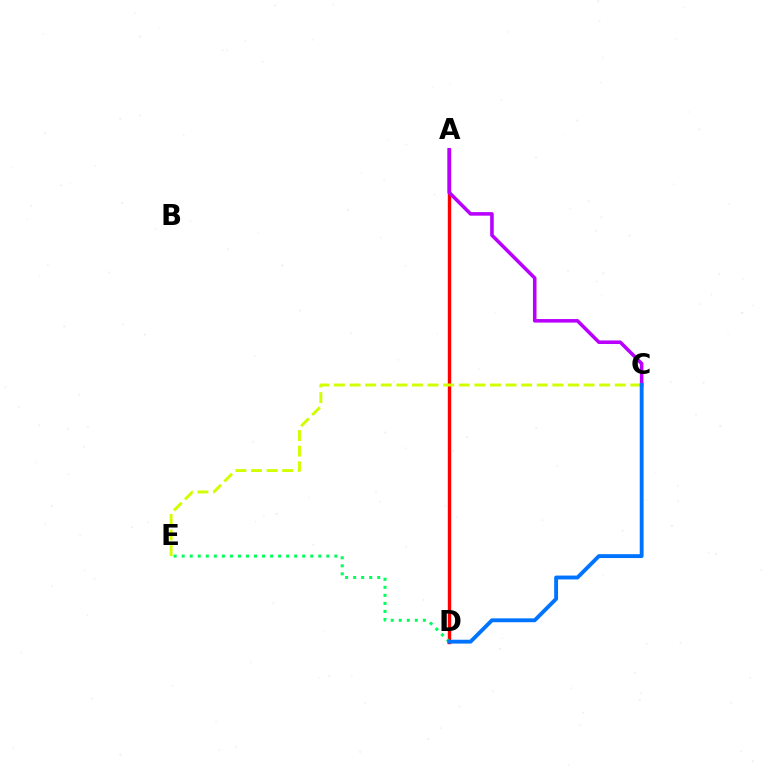{('A', 'D'): [{'color': '#ff0000', 'line_style': 'solid', 'thickness': 2.44}], ('A', 'C'): [{'color': '#b900ff', 'line_style': 'solid', 'thickness': 2.56}], ('C', 'E'): [{'color': '#d1ff00', 'line_style': 'dashed', 'thickness': 2.12}], ('D', 'E'): [{'color': '#00ff5c', 'line_style': 'dotted', 'thickness': 2.18}], ('C', 'D'): [{'color': '#0074ff', 'line_style': 'solid', 'thickness': 2.79}]}